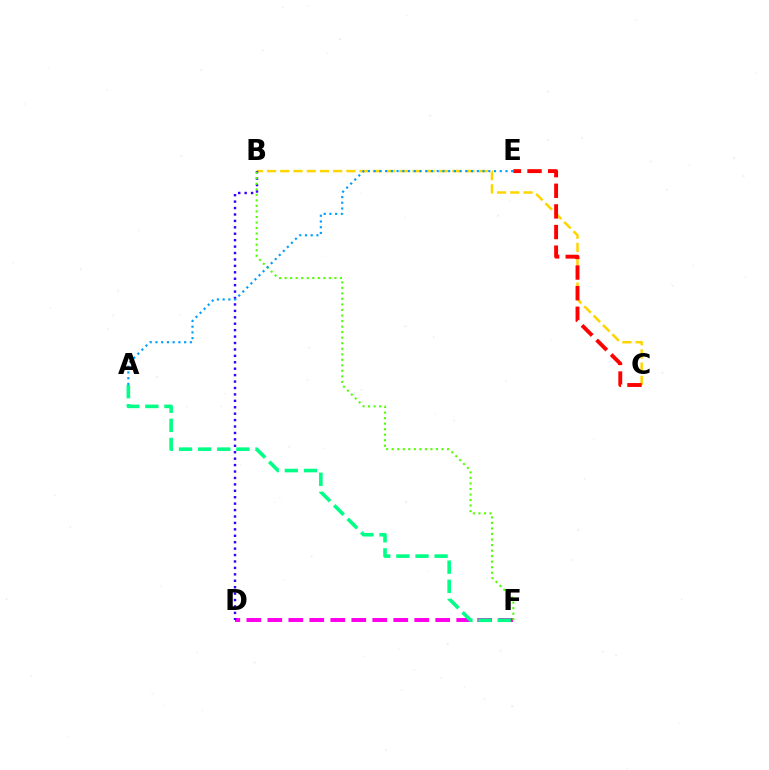{('D', 'F'): [{'color': '#ff00ed', 'line_style': 'dashed', 'thickness': 2.85}], ('B', 'C'): [{'color': '#ffd500', 'line_style': 'dashed', 'thickness': 1.8}], ('B', 'D'): [{'color': '#3700ff', 'line_style': 'dotted', 'thickness': 1.75}], ('A', 'F'): [{'color': '#00ff86', 'line_style': 'dashed', 'thickness': 2.6}], ('B', 'F'): [{'color': '#4fff00', 'line_style': 'dotted', 'thickness': 1.5}], ('A', 'E'): [{'color': '#009eff', 'line_style': 'dotted', 'thickness': 1.56}], ('C', 'E'): [{'color': '#ff0000', 'line_style': 'dashed', 'thickness': 2.8}]}